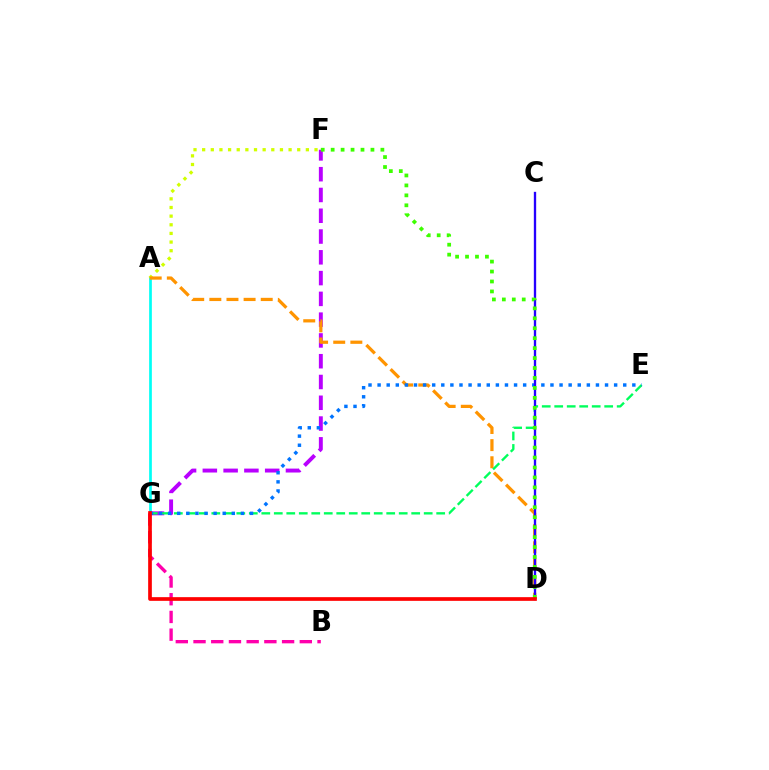{('A', 'G'): [{'color': '#00fff6', 'line_style': 'solid', 'thickness': 1.95}], ('A', 'F'): [{'color': '#d1ff00', 'line_style': 'dotted', 'thickness': 2.35}], ('B', 'G'): [{'color': '#ff00ac', 'line_style': 'dashed', 'thickness': 2.41}], ('F', 'G'): [{'color': '#b900ff', 'line_style': 'dashed', 'thickness': 2.82}], ('A', 'D'): [{'color': '#ff9400', 'line_style': 'dashed', 'thickness': 2.33}], ('E', 'G'): [{'color': '#00ff5c', 'line_style': 'dashed', 'thickness': 1.7}, {'color': '#0074ff', 'line_style': 'dotted', 'thickness': 2.47}], ('C', 'D'): [{'color': '#2500ff', 'line_style': 'solid', 'thickness': 1.68}], ('D', 'F'): [{'color': '#3dff00', 'line_style': 'dotted', 'thickness': 2.7}], ('D', 'G'): [{'color': '#ff0000', 'line_style': 'solid', 'thickness': 2.66}]}